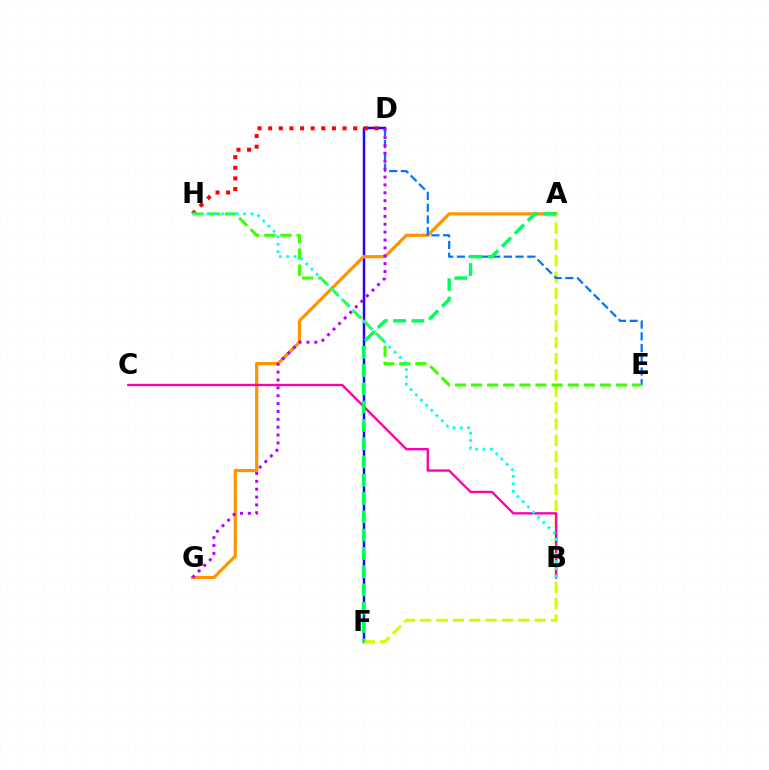{('D', 'F'): [{'color': '#2500ff', 'line_style': 'solid', 'thickness': 1.79}], ('A', 'G'): [{'color': '#ff9400', 'line_style': 'solid', 'thickness': 2.32}], ('A', 'F'): [{'color': '#d1ff00', 'line_style': 'dashed', 'thickness': 2.22}, {'color': '#00ff5c', 'line_style': 'dashed', 'thickness': 2.48}], ('D', 'E'): [{'color': '#0074ff', 'line_style': 'dashed', 'thickness': 1.59}], ('B', 'C'): [{'color': '#ff00ac', 'line_style': 'solid', 'thickness': 1.68}], ('D', 'H'): [{'color': '#ff0000', 'line_style': 'dotted', 'thickness': 2.89}], ('E', 'H'): [{'color': '#3dff00', 'line_style': 'dashed', 'thickness': 2.19}], ('B', 'H'): [{'color': '#00fff6', 'line_style': 'dotted', 'thickness': 1.99}], ('D', 'G'): [{'color': '#b900ff', 'line_style': 'dotted', 'thickness': 2.14}]}